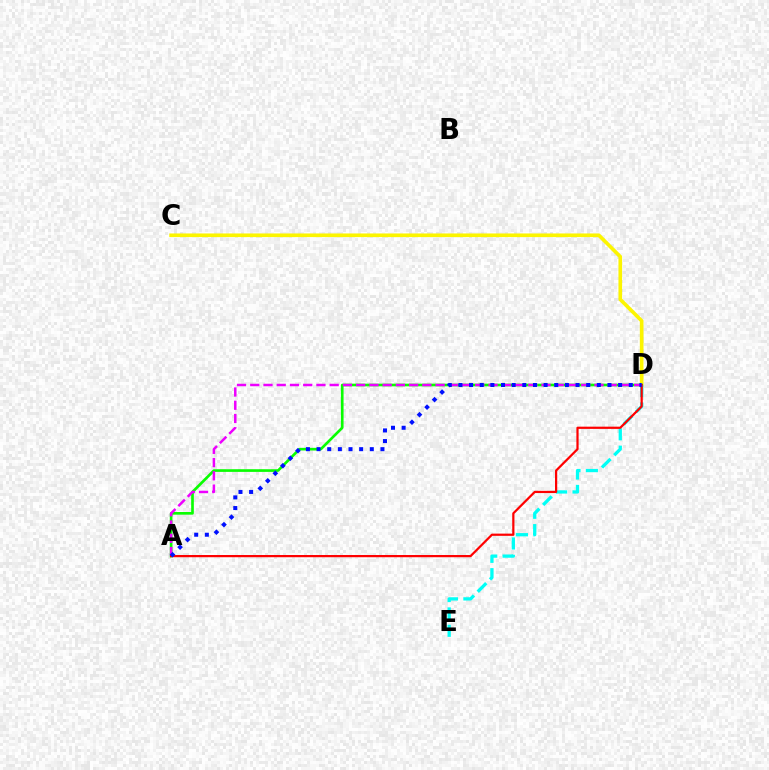{('C', 'D'): [{'color': '#fcf500', 'line_style': 'solid', 'thickness': 2.63}], ('A', 'D'): [{'color': '#08ff00', 'line_style': 'solid', 'thickness': 1.92}, {'color': '#ee00ff', 'line_style': 'dashed', 'thickness': 1.8}, {'color': '#ff0000', 'line_style': 'solid', 'thickness': 1.6}, {'color': '#0010ff', 'line_style': 'dotted', 'thickness': 2.89}], ('D', 'E'): [{'color': '#00fff6', 'line_style': 'dashed', 'thickness': 2.36}]}